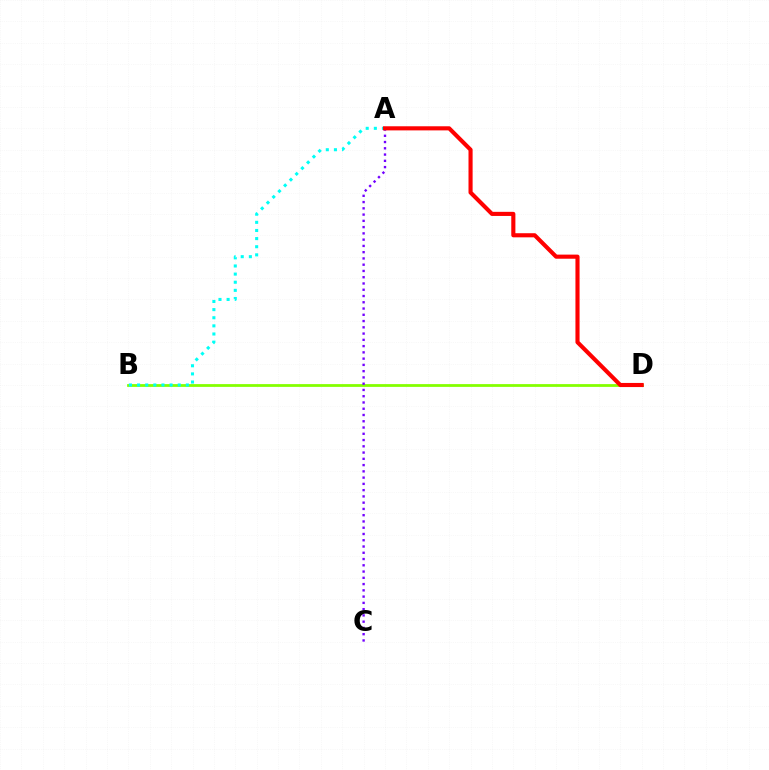{('B', 'D'): [{'color': '#84ff00', 'line_style': 'solid', 'thickness': 2.0}], ('A', 'B'): [{'color': '#00fff6', 'line_style': 'dotted', 'thickness': 2.21}], ('A', 'C'): [{'color': '#7200ff', 'line_style': 'dotted', 'thickness': 1.7}], ('A', 'D'): [{'color': '#ff0000', 'line_style': 'solid', 'thickness': 2.96}]}